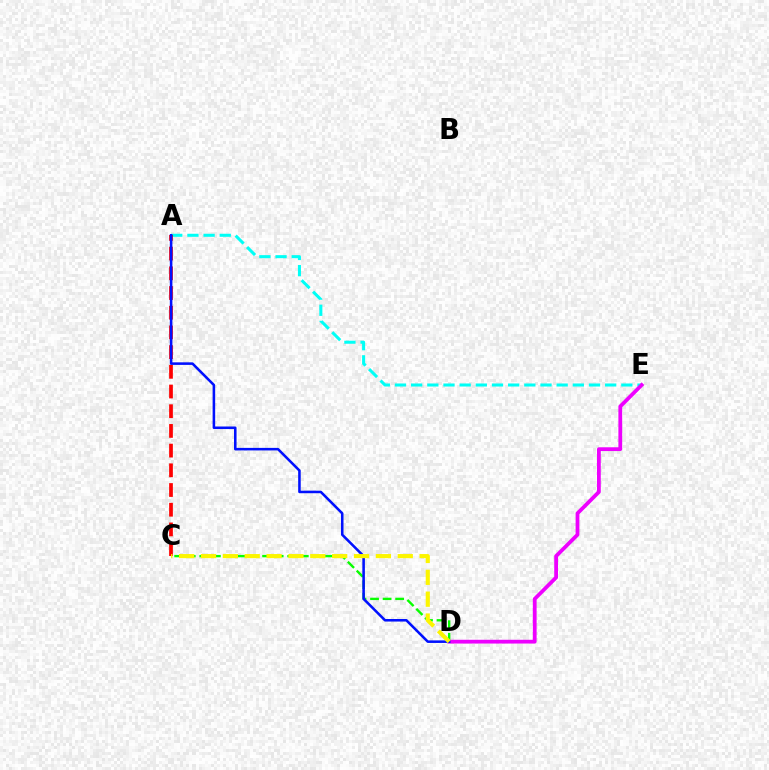{('A', 'E'): [{'color': '#00fff6', 'line_style': 'dashed', 'thickness': 2.2}], ('C', 'D'): [{'color': '#08ff00', 'line_style': 'dashed', 'thickness': 1.71}, {'color': '#fcf500', 'line_style': 'dashed', 'thickness': 2.97}], ('A', 'C'): [{'color': '#ff0000', 'line_style': 'dashed', 'thickness': 2.68}], ('D', 'E'): [{'color': '#ee00ff', 'line_style': 'solid', 'thickness': 2.72}], ('A', 'D'): [{'color': '#0010ff', 'line_style': 'solid', 'thickness': 1.84}]}